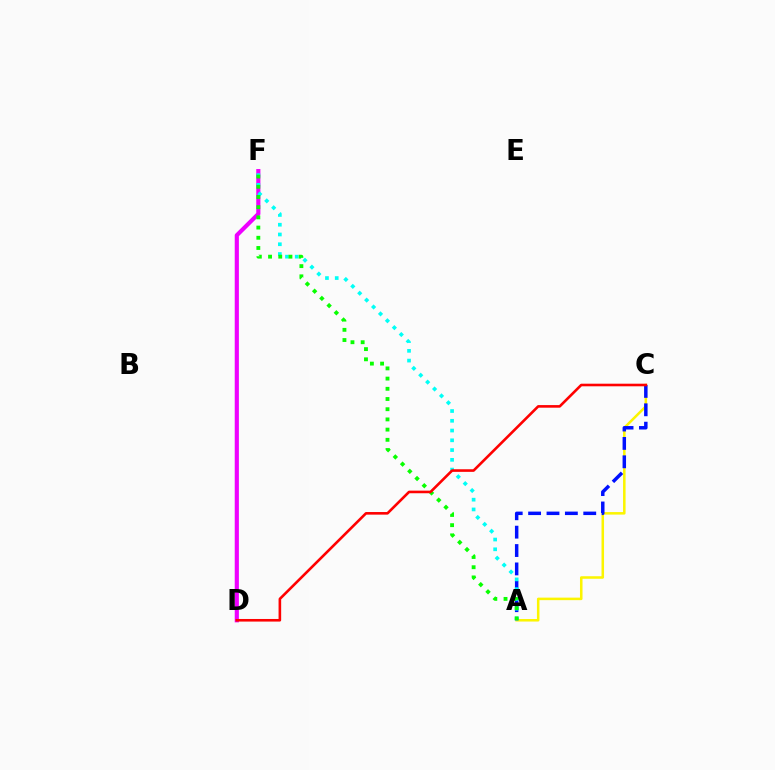{('A', 'C'): [{'color': '#fcf500', 'line_style': 'solid', 'thickness': 1.82}, {'color': '#0010ff', 'line_style': 'dashed', 'thickness': 2.5}], ('D', 'F'): [{'color': '#ee00ff', 'line_style': 'solid', 'thickness': 2.99}], ('A', 'F'): [{'color': '#00fff6', 'line_style': 'dotted', 'thickness': 2.65}, {'color': '#08ff00', 'line_style': 'dotted', 'thickness': 2.77}], ('C', 'D'): [{'color': '#ff0000', 'line_style': 'solid', 'thickness': 1.87}]}